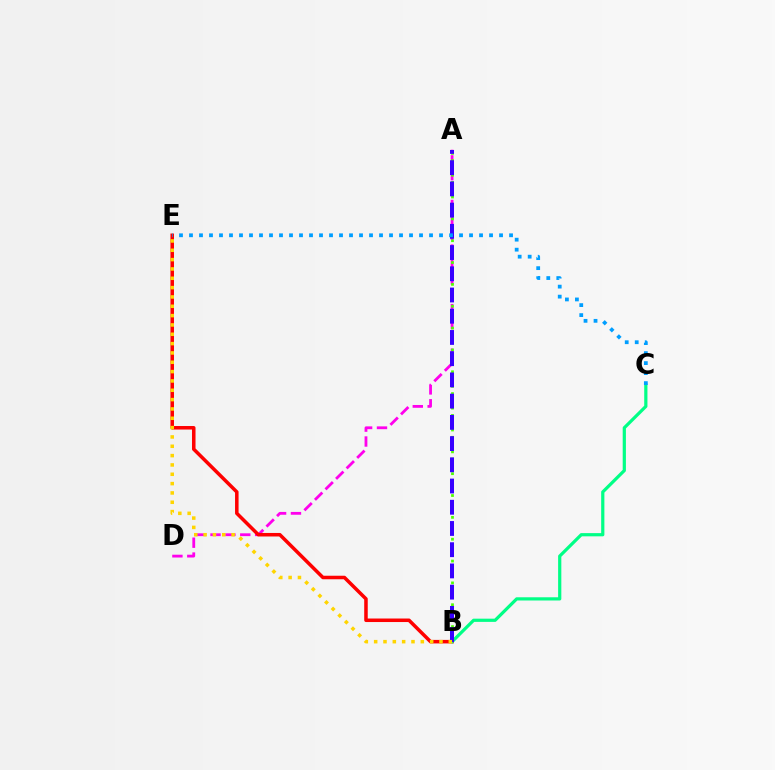{('A', 'D'): [{'color': '#ff00ed', 'line_style': 'dashed', 'thickness': 2.02}], ('A', 'B'): [{'color': '#4fff00', 'line_style': 'dotted', 'thickness': 1.98}, {'color': '#3700ff', 'line_style': 'dashed', 'thickness': 2.88}], ('B', 'E'): [{'color': '#ff0000', 'line_style': 'solid', 'thickness': 2.53}, {'color': '#ffd500', 'line_style': 'dotted', 'thickness': 2.54}], ('B', 'C'): [{'color': '#00ff86', 'line_style': 'solid', 'thickness': 2.31}], ('C', 'E'): [{'color': '#009eff', 'line_style': 'dotted', 'thickness': 2.72}]}